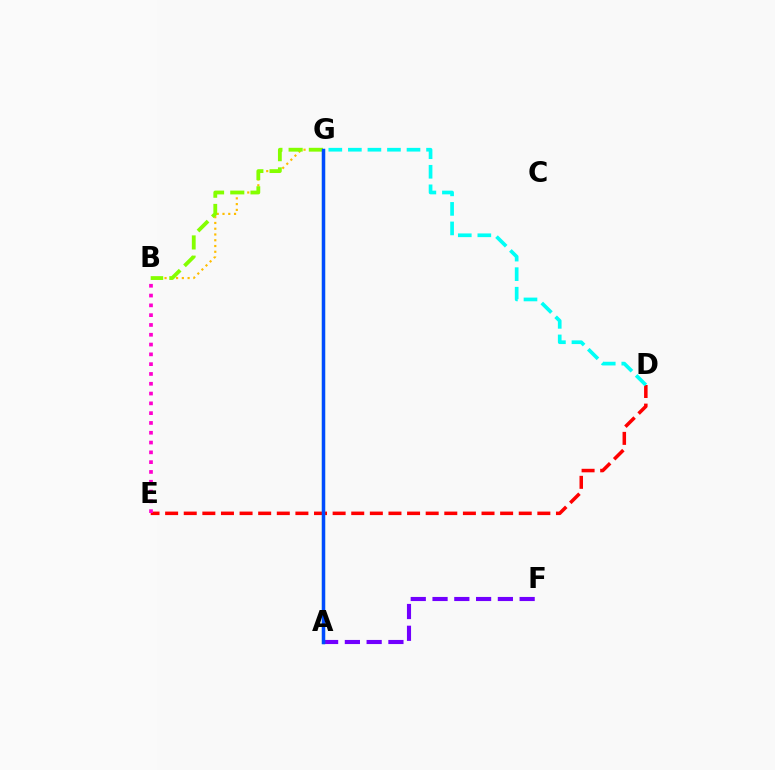{('A', 'F'): [{'color': '#7200ff', 'line_style': 'dashed', 'thickness': 2.96}], ('D', 'E'): [{'color': '#ff0000', 'line_style': 'dashed', 'thickness': 2.53}], ('B', 'E'): [{'color': '#ff00cf', 'line_style': 'dotted', 'thickness': 2.66}], ('B', 'G'): [{'color': '#ffbd00', 'line_style': 'dotted', 'thickness': 1.57}, {'color': '#84ff00', 'line_style': 'dashed', 'thickness': 2.75}], ('A', 'G'): [{'color': '#00ff39', 'line_style': 'solid', 'thickness': 2.28}, {'color': '#004bff', 'line_style': 'solid', 'thickness': 2.47}], ('D', 'G'): [{'color': '#00fff6', 'line_style': 'dashed', 'thickness': 2.66}]}